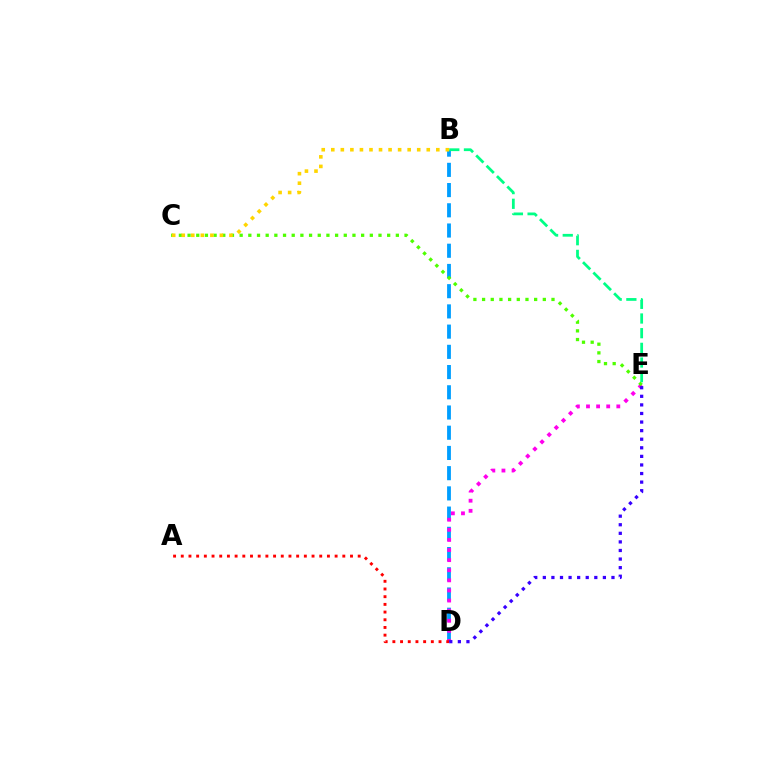{('B', 'D'): [{'color': '#009eff', 'line_style': 'dashed', 'thickness': 2.75}], ('D', 'E'): [{'color': '#ff00ed', 'line_style': 'dotted', 'thickness': 2.74}, {'color': '#3700ff', 'line_style': 'dotted', 'thickness': 2.33}], ('B', 'E'): [{'color': '#00ff86', 'line_style': 'dashed', 'thickness': 1.99}], ('C', 'E'): [{'color': '#4fff00', 'line_style': 'dotted', 'thickness': 2.36}], ('A', 'D'): [{'color': '#ff0000', 'line_style': 'dotted', 'thickness': 2.09}], ('B', 'C'): [{'color': '#ffd500', 'line_style': 'dotted', 'thickness': 2.59}]}